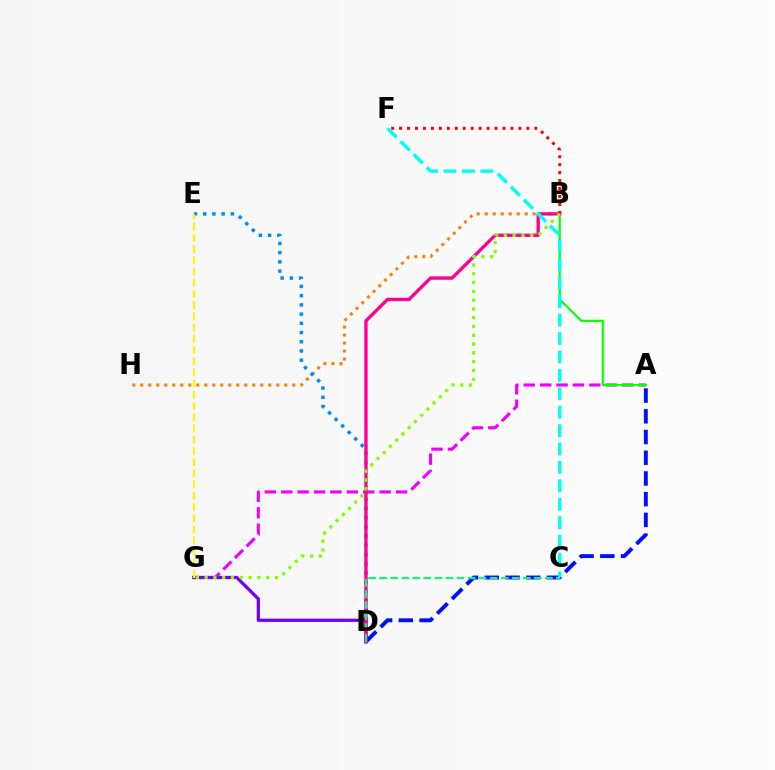{('B', 'H'): [{'color': '#ff7c00', 'line_style': 'dotted', 'thickness': 2.17}], ('D', 'E'): [{'color': '#008cff', 'line_style': 'dotted', 'thickness': 2.5}], ('A', 'D'): [{'color': '#0010ff', 'line_style': 'dashed', 'thickness': 2.81}], ('A', 'G'): [{'color': '#ee00ff', 'line_style': 'dashed', 'thickness': 2.23}], ('A', 'B'): [{'color': '#08ff00', 'line_style': 'solid', 'thickness': 1.55}], ('B', 'F'): [{'color': '#ff0000', 'line_style': 'dotted', 'thickness': 2.16}], ('D', 'G'): [{'color': '#7200ff', 'line_style': 'solid', 'thickness': 2.35}], ('B', 'D'): [{'color': '#ff0094', 'line_style': 'solid', 'thickness': 2.4}], ('C', 'D'): [{'color': '#00ff74', 'line_style': 'dashed', 'thickness': 1.5}], ('E', 'G'): [{'color': '#fcf500', 'line_style': 'dashed', 'thickness': 1.52}], ('B', 'G'): [{'color': '#84ff00', 'line_style': 'dotted', 'thickness': 2.39}], ('C', 'F'): [{'color': '#00fff6', 'line_style': 'dashed', 'thickness': 2.5}]}